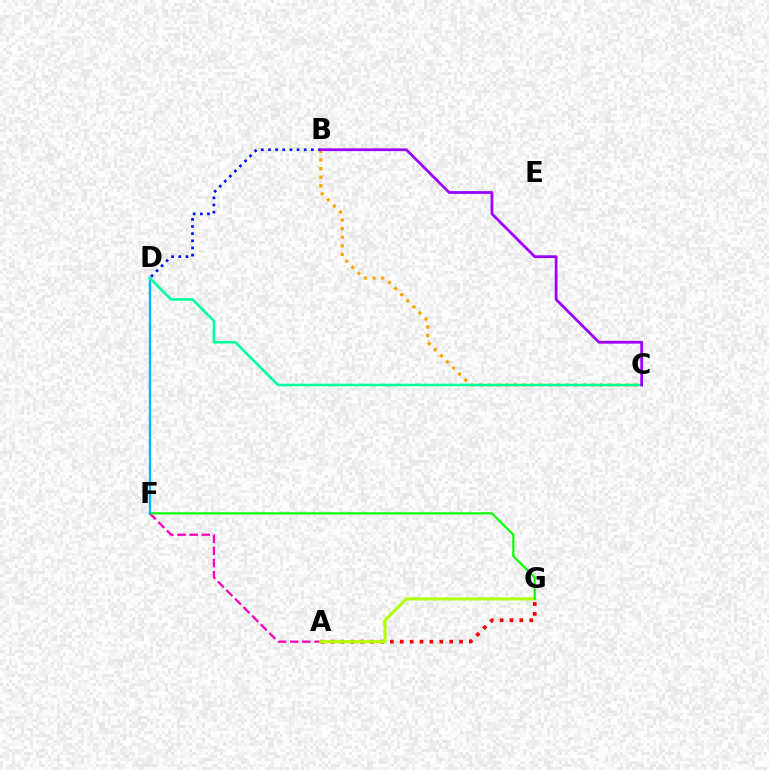{('A', 'F'): [{'color': '#ff00bd', 'line_style': 'dashed', 'thickness': 1.65}], ('A', 'G'): [{'color': '#ff0000', 'line_style': 'dotted', 'thickness': 2.68}, {'color': '#b3ff00', 'line_style': 'solid', 'thickness': 2.25}], ('B', 'C'): [{'color': '#ffa500', 'line_style': 'dotted', 'thickness': 2.34}, {'color': '#9b00ff', 'line_style': 'solid', 'thickness': 2.0}], ('F', 'G'): [{'color': '#08ff00', 'line_style': 'solid', 'thickness': 1.54}], ('B', 'D'): [{'color': '#0010ff', 'line_style': 'dotted', 'thickness': 1.94}], ('D', 'F'): [{'color': '#00b5ff', 'line_style': 'solid', 'thickness': 1.71}], ('C', 'D'): [{'color': '#00ff9d', 'line_style': 'solid', 'thickness': 1.85}]}